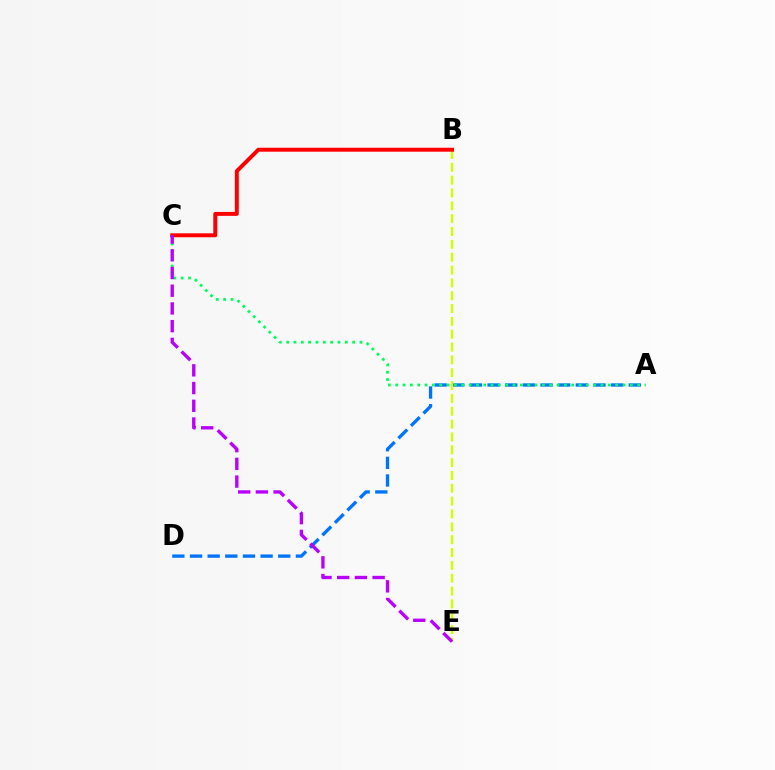{('A', 'D'): [{'color': '#0074ff', 'line_style': 'dashed', 'thickness': 2.4}], ('B', 'E'): [{'color': '#d1ff00', 'line_style': 'dashed', 'thickness': 1.74}], ('A', 'C'): [{'color': '#00ff5c', 'line_style': 'dotted', 'thickness': 1.99}], ('B', 'C'): [{'color': '#ff0000', 'line_style': 'solid', 'thickness': 2.84}], ('C', 'E'): [{'color': '#b900ff', 'line_style': 'dashed', 'thickness': 2.41}]}